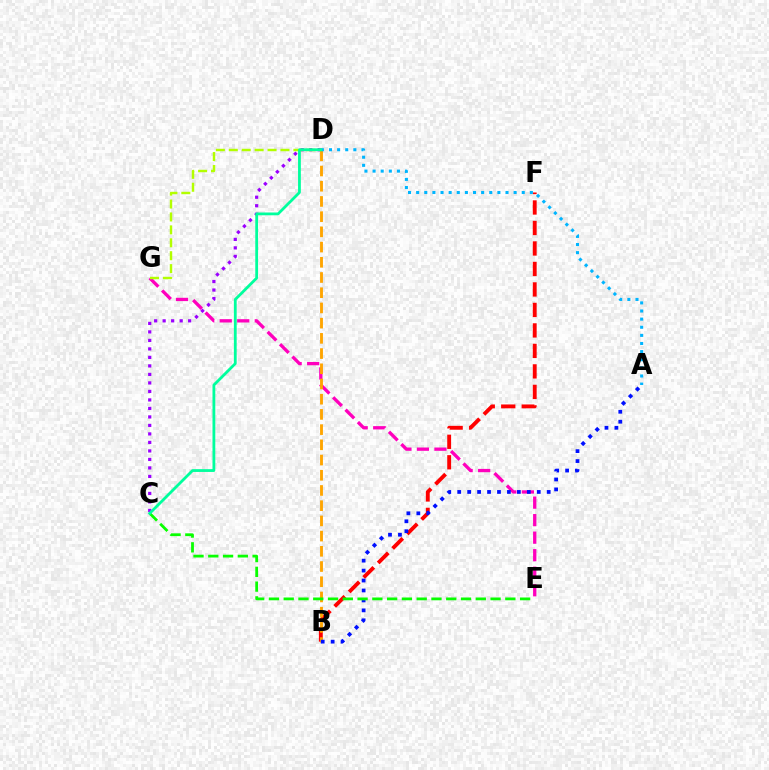{('C', 'D'): [{'color': '#9b00ff', 'line_style': 'dotted', 'thickness': 2.31}, {'color': '#00ff9d', 'line_style': 'solid', 'thickness': 2.01}], ('E', 'G'): [{'color': '#ff00bd', 'line_style': 'dashed', 'thickness': 2.38}], ('B', 'F'): [{'color': '#ff0000', 'line_style': 'dashed', 'thickness': 2.78}], ('B', 'D'): [{'color': '#ffa500', 'line_style': 'dashed', 'thickness': 2.07}], ('A', 'B'): [{'color': '#0010ff', 'line_style': 'dotted', 'thickness': 2.7}], ('A', 'D'): [{'color': '#00b5ff', 'line_style': 'dotted', 'thickness': 2.21}], ('C', 'E'): [{'color': '#08ff00', 'line_style': 'dashed', 'thickness': 2.01}], ('D', 'G'): [{'color': '#b3ff00', 'line_style': 'dashed', 'thickness': 1.76}]}